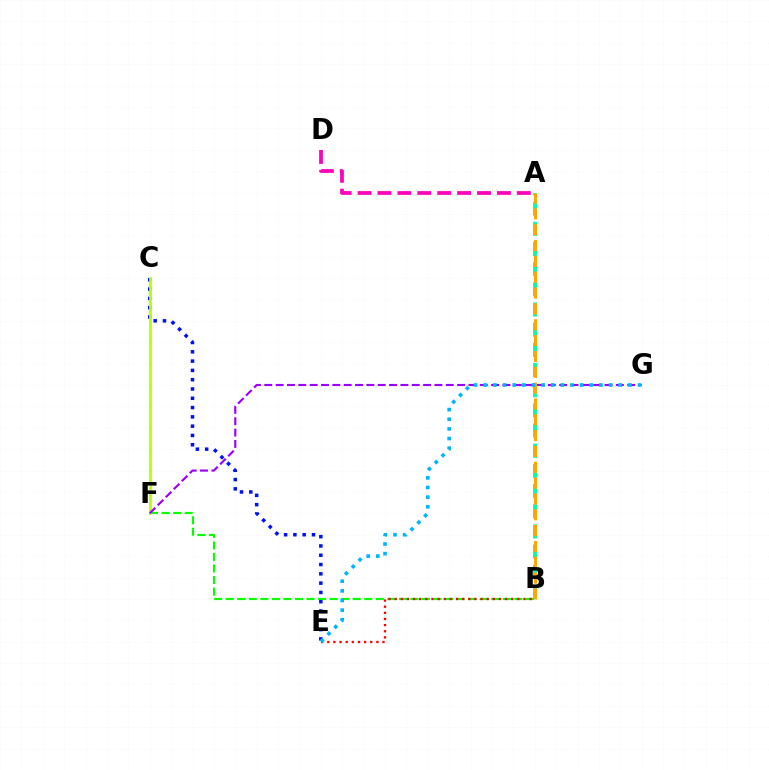{('B', 'F'): [{'color': '#08ff00', 'line_style': 'dashed', 'thickness': 1.57}], ('C', 'E'): [{'color': '#0010ff', 'line_style': 'dotted', 'thickness': 2.53}], ('A', 'B'): [{'color': '#00ff9d', 'line_style': 'dashed', 'thickness': 2.74}, {'color': '#ffa500', 'line_style': 'dashed', 'thickness': 2.15}], ('C', 'F'): [{'color': '#b3ff00', 'line_style': 'solid', 'thickness': 1.95}], ('F', 'G'): [{'color': '#9b00ff', 'line_style': 'dashed', 'thickness': 1.54}], ('A', 'D'): [{'color': '#ff00bd', 'line_style': 'dashed', 'thickness': 2.7}], ('B', 'E'): [{'color': '#ff0000', 'line_style': 'dotted', 'thickness': 1.67}], ('E', 'G'): [{'color': '#00b5ff', 'line_style': 'dotted', 'thickness': 2.62}]}